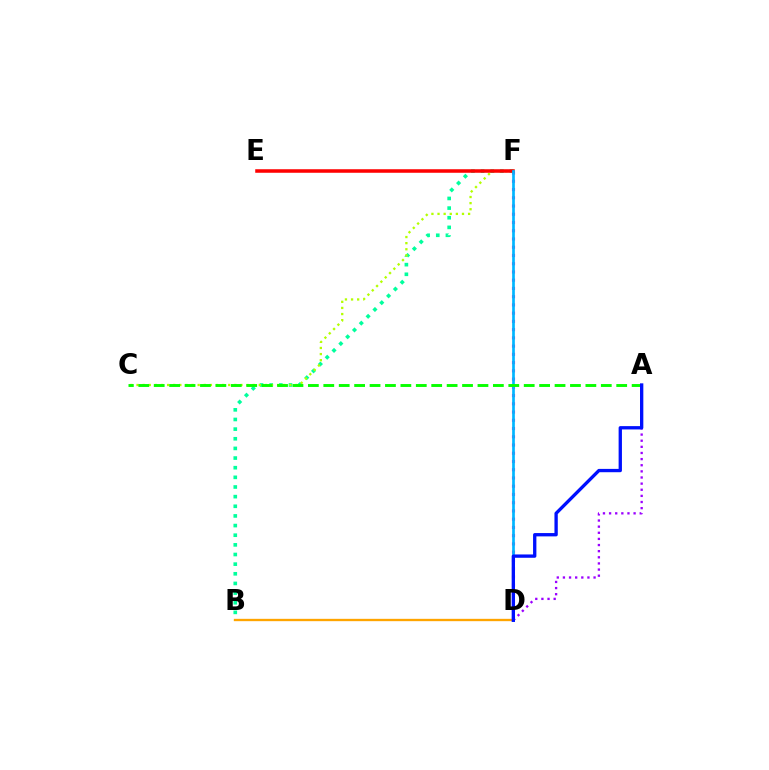{('B', 'F'): [{'color': '#00ff9d', 'line_style': 'dotted', 'thickness': 2.62}], ('D', 'F'): [{'color': '#ff00bd', 'line_style': 'dotted', 'thickness': 2.24}, {'color': '#00b5ff', 'line_style': 'solid', 'thickness': 1.93}], ('A', 'D'): [{'color': '#9b00ff', 'line_style': 'dotted', 'thickness': 1.67}, {'color': '#0010ff', 'line_style': 'solid', 'thickness': 2.39}], ('B', 'D'): [{'color': '#ffa500', 'line_style': 'solid', 'thickness': 1.68}], ('C', 'F'): [{'color': '#b3ff00', 'line_style': 'dotted', 'thickness': 1.66}], ('E', 'F'): [{'color': '#ff0000', 'line_style': 'solid', 'thickness': 2.54}], ('A', 'C'): [{'color': '#08ff00', 'line_style': 'dashed', 'thickness': 2.09}]}